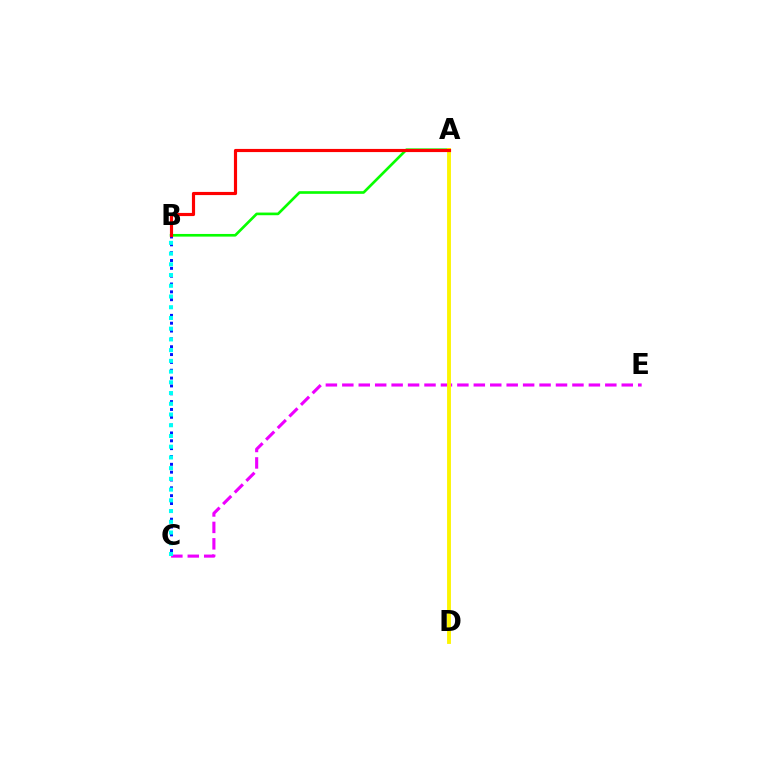{('A', 'B'): [{'color': '#08ff00', 'line_style': 'solid', 'thickness': 1.91}, {'color': '#ff0000', 'line_style': 'solid', 'thickness': 2.27}], ('B', 'C'): [{'color': '#0010ff', 'line_style': 'dotted', 'thickness': 2.13}, {'color': '#00fff6', 'line_style': 'dotted', 'thickness': 2.91}], ('C', 'E'): [{'color': '#ee00ff', 'line_style': 'dashed', 'thickness': 2.23}], ('A', 'D'): [{'color': '#fcf500', 'line_style': 'solid', 'thickness': 2.77}]}